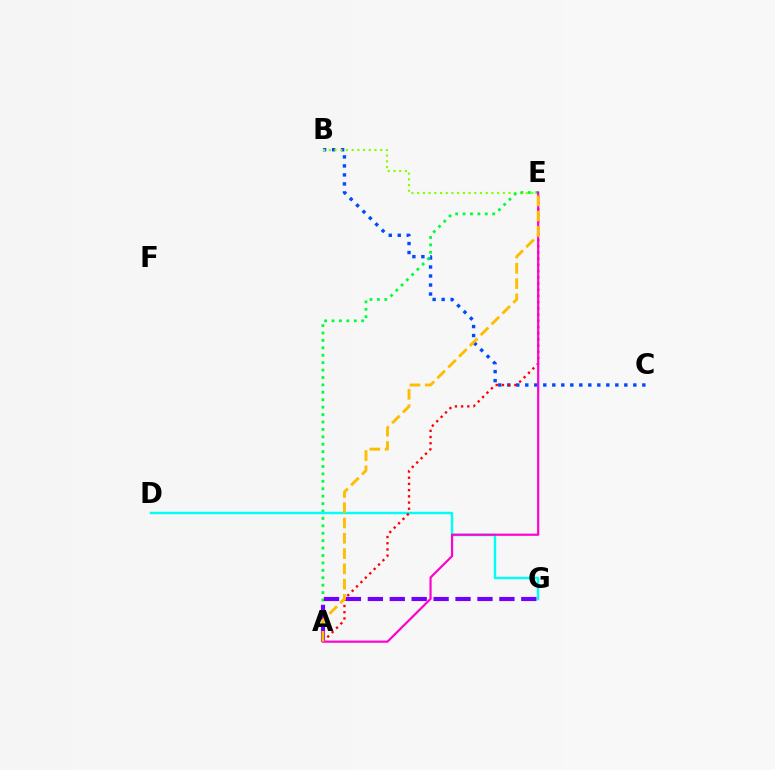{('B', 'C'): [{'color': '#004bff', 'line_style': 'dotted', 'thickness': 2.45}], ('B', 'E'): [{'color': '#84ff00', 'line_style': 'dotted', 'thickness': 1.55}], ('A', 'E'): [{'color': '#00ff39', 'line_style': 'dotted', 'thickness': 2.02}, {'color': '#ff0000', 'line_style': 'dotted', 'thickness': 1.69}, {'color': '#ff00cf', 'line_style': 'solid', 'thickness': 1.57}, {'color': '#ffbd00', 'line_style': 'dashed', 'thickness': 2.08}], ('D', 'G'): [{'color': '#00fff6', 'line_style': 'solid', 'thickness': 1.75}], ('A', 'G'): [{'color': '#7200ff', 'line_style': 'dashed', 'thickness': 2.98}]}